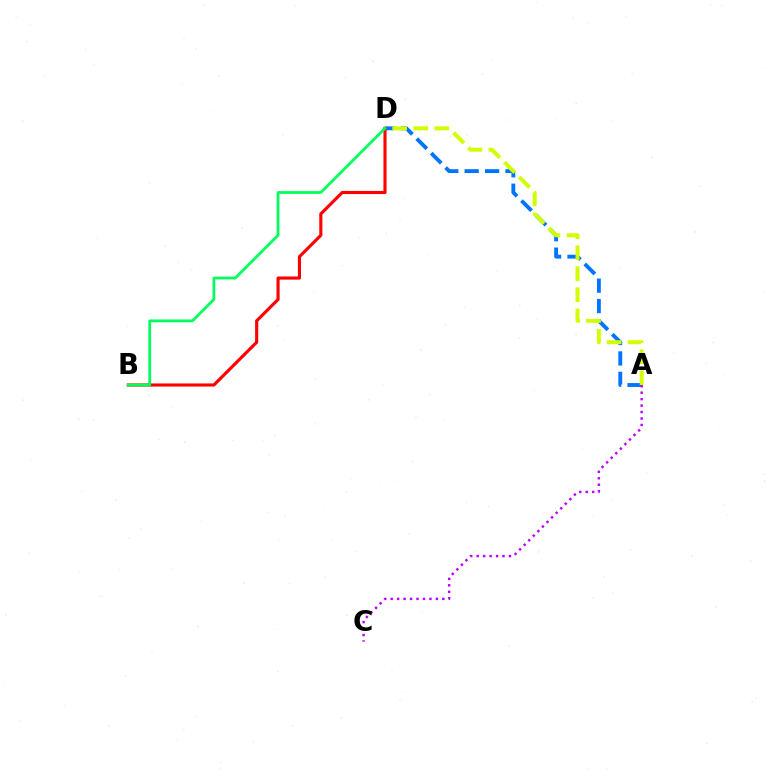{('A', 'D'): [{'color': '#0074ff', 'line_style': 'dashed', 'thickness': 2.77}, {'color': '#d1ff00', 'line_style': 'dashed', 'thickness': 2.85}], ('A', 'C'): [{'color': '#b900ff', 'line_style': 'dotted', 'thickness': 1.75}], ('B', 'D'): [{'color': '#ff0000', 'line_style': 'solid', 'thickness': 2.25}, {'color': '#00ff5c', 'line_style': 'solid', 'thickness': 1.99}]}